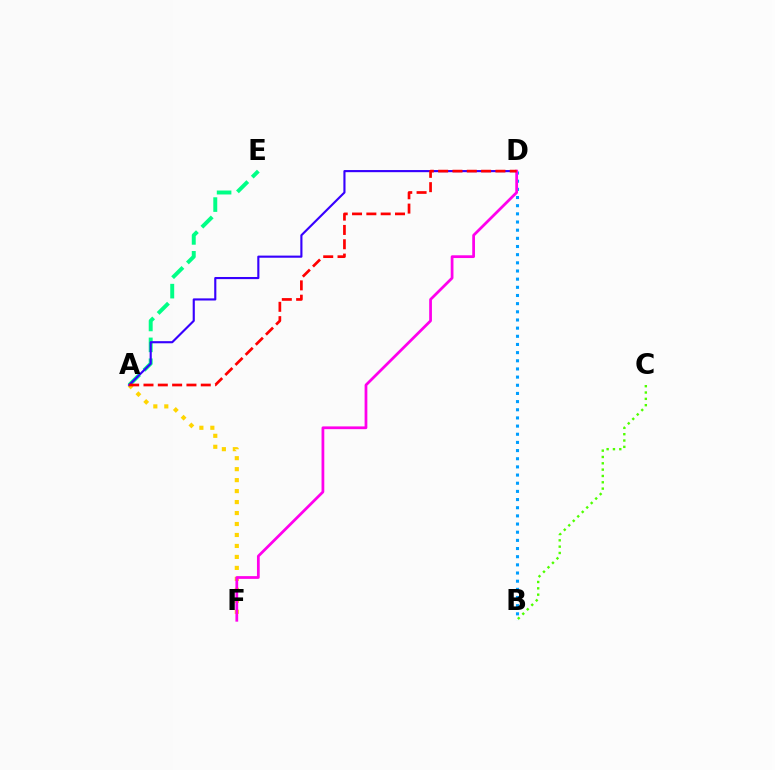{('A', 'E'): [{'color': '#00ff86', 'line_style': 'dashed', 'thickness': 2.84}], ('B', 'C'): [{'color': '#4fff00', 'line_style': 'dotted', 'thickness': 1.72}], ('B', 'D'): [{'color': '#009eff', 'line_style': 'dotted', 'thickness': 2.22}], ('A', 'F'): [{'color': '#ffd500', 'line_style': 'dotted', 'thickness': 2.98}], ('A', 'D'): [{'color': '#3700ff', 'line_style': 'solid', 'thickness': 1.54}, {'color': '#ff0000', 'line_style': 'dashed', 'thickness': 1.95}], ('D', 'F'): [{'color': '#ff00ed', 'line_style': 'solid', 'thickness': 1.98}]}